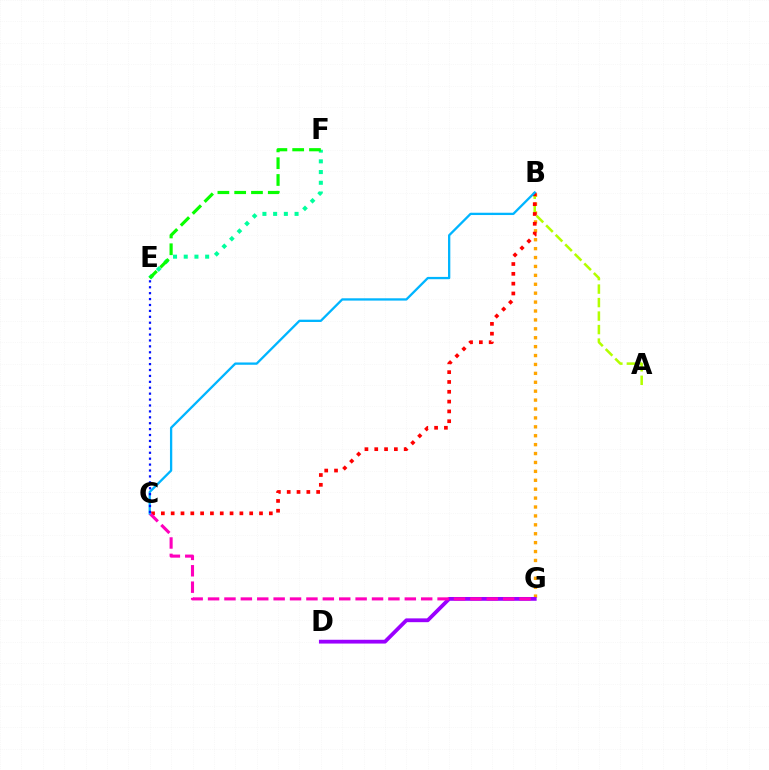{('B', 'G'): [{'color': '#ffa500', 'line_style': 'dotted', 'thickness': 2.42}], ('A', 'B'): [{'color': '#b3ff00', 'line_style': 'dashed', 'thickness': 1.83}], ('B', 'C'): [{'color': '#ff0000', 'line_style': 'dotted', 'thickness': 2.67}, {'color': '#00b5ff', 'line_style': 'solid', 'thickness': 1.66}], ('D', 'G'): [{'color': '#9b00ff', 'line_style': 'solid', 'thickness': 2.73}], ('E', 'F'): [{'color': '#00ff9d', 'line_style': 'dotted', 'thickness': 2.91}, {'color': '#08ff00', 'line_style': 'dashed', 'thickness': 2.28}], ('C', 'G'): [{'color': '#ff00bd', 'line_style': 'dashed', 'thickness': 2.23}], ('C', 'E'): [{'color': '#0010ff', 'line_style': 'dotted', 'thickness': 1.61}]}